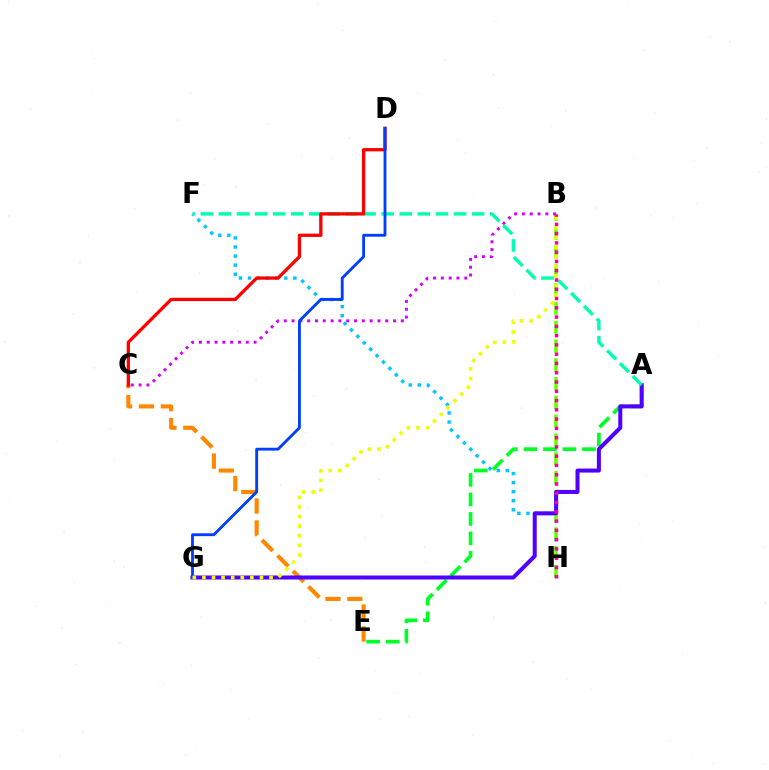{('F', 'H'): [{'color': '#00c7ff', 'line_style': 'dotted', 'thickness': 2.46}], ('A', 'E'): [{'color': '#00ff27', 'line_style': 'dashed', 'thickness': 2.65}], ('B', 'H'): [{'color': '#66ff00', 'line_style': 'dashed', 'thickness': 2.55}, {'color': '#ff00a0', 'line_style': 'dotted', 'thickness': 2.52}], ('C', 'E'): [{'color': '#ff8800', 'line_style': 'dashed', 'thickness': 2.98}], ('A', 'G'): [{'color': '#4f00ff', 'line_style': 'solid', 'thickness': 2.89}], ('B', 'C'): [{'color': '#d600ff', 'line_style': 'dotted', 'thickness': 2.12}], ('A', 'F'): [{'color': '#00ffaf', 'line_style': 'dashed', 'thickness': 2.46}], ('C', 'D'): [{'color': '#ff0000', 'line_style': 'solid', 'thickness': 2.37}], ('D', 'G'): [{'color': '#003fff', 'line_style': 'solid', 'thickness': 2.05}], ('B', 'G'): [{'color': '#eeff00', 'line_style': 'dotted', 'thickness': 2.61}]}